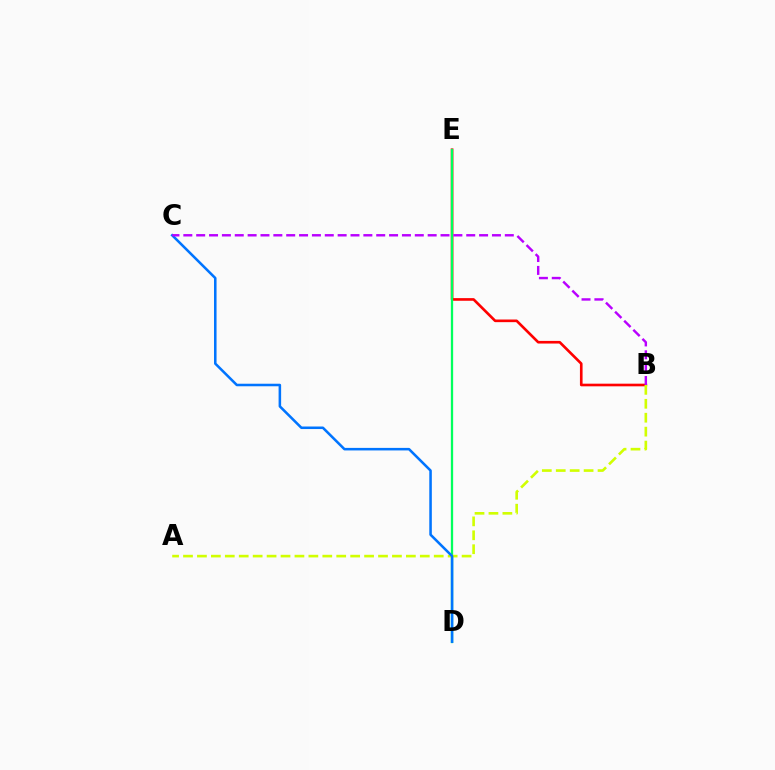{('B', 'E'): [{'color': '#ff0000', 'line_style': 'solid', 'thickness': 1.9}], ('D', 'E'): [{'color': '#00ff5c', 'line_style': 'solid', 'thickness': 1.65}], ('A', 'B'): [{'color': '#d1ff00', 'line_style': 'dashed', 'thickness': 1.89}], ('C', 'D'): [{'color': '#0074ff', 'line_style': 'solid', 'thickness': 1.83}], ('B', 'C'): [{'color': '#b900ff', 'line_style': 'dashed', 'thickness': 1.75}]}